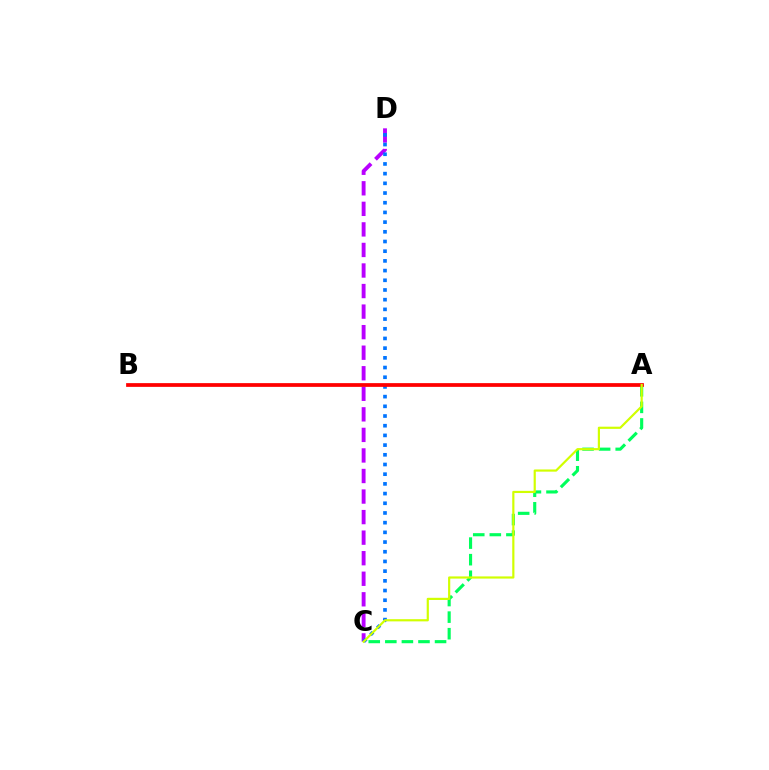{('C', 'D'): [{'color': '#b900ff', 'line_style': 'dashed', 'thickness': 2.79}, {'color': '#0074ff', 'line_style': 'dotted', 'thickness': 2.63}], ('A', 'C'): [{'color': '#00ff5c', 'line_style': 'dashed', 'thickness': 2.25}, {'color': '#d1ff00', 'line_style': 'solid', 'thickness': 1.57}], ('A', 'B'): [{'color': '#ff0000', 'line_style': 'solid', 'thickness': 2.7}]}